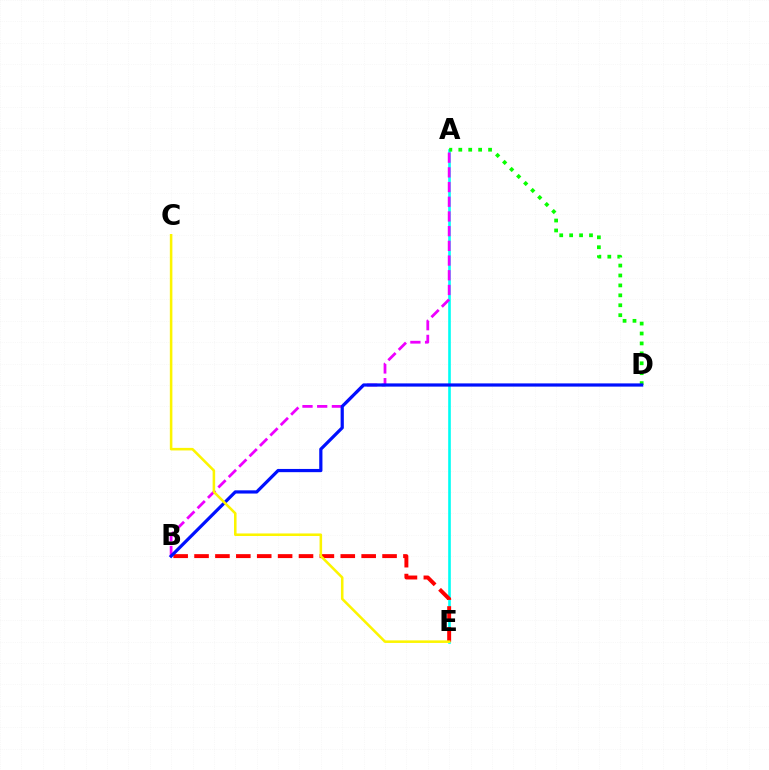{('A', 'E'): [{'color': '#00fff6', 'line_style': 'solid', 'thickness': 1.9}], ('A', 'D'): [{'color': '#08ff00', 'line_style': 'dotted', 'thickness': 2.7}], ('B', 'E'): [{'color': '#ff0000', 'line_style': 'dashed', 'thickness': 2.84}], ('A', 'B'): [{'color': '#ee00ff', 'line_style': 'dashed', 'thickness': 2.0}], ('B', 'D'): [{'color': '#0010ff', 'line_style': 'solid', 'thickness': 2.31}], ('C', 'E'): [{'color': '#fcf500', 'line_style': 'solid', 'thickness': 1.84}]}